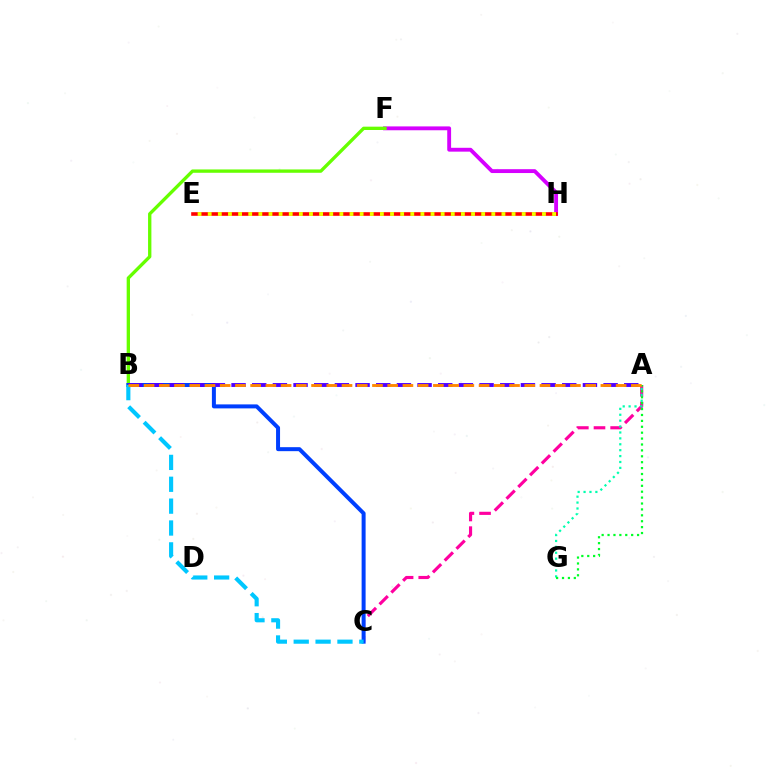{('A', 'C'): [{'color': '#ff00a0', 'line_style': 'dashed', 'thickness': 2.26}], ('A', 'G'): [{'color': '#00ffaf', 'line_style': 'dotted', 'thickness': 1.6}, {'color': '#00ff27', 'line_style': 'dotted', 'thickness': 1.6}], ('F', 'H'): [{'color': '#d600ff', 'line_style': 'solid', 'thickness': 2.78}], ('B', 'F'): [{'color': '#66ff00', 'line_style': 'solid', 'thickness': 2.4}], ('B', 'C'): [{'color': '#003fff', 'line_style': 'solid', 'thickness': 2.87}, {'color': '#00c7ff', 'line_style': 'dashed', 'thickness': 2.97}], ('E', 'H'): [{'color': '#ff0000', 'line_style': 'solid', 'thickness': 2.59}, {'color': '#eeff00', 'line_style': 'dotted', 'thickness': 2.75}], ('A', 'B'): [{'color': '#4f00ff', 'line_style': 'dashed', 'thickness': 2.81}, {'color': '#ff8800', 'line_style': 'dashed', 'thickness': 2.07}]}